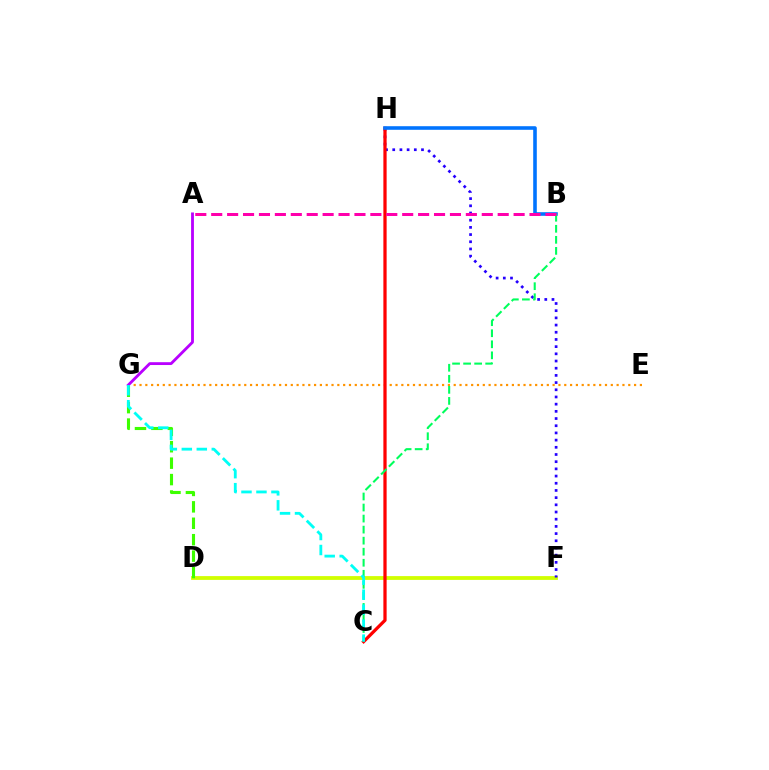{('D', 'F'): [{'color': '#d1ff00', 'line_style': 'solid', 'thickness': 2.73}], ('F', 'H'): [{'color': '#2500ff', 'line_style': 'dotted', 'thickness': 1.95}], ('E', 'G'): [{'color': '#ff9400', 'line_style': 'dotted', 'thickness': 1.58}], ('C', 'H'): [{'color': '#ff0000', 'line_style': 'solid', 'thickness': 2.34}], ('B', 'H'): [{'color': '#0074ff', 'line_style': 'solid', 'thickness': 2.59}], ('D', 'G'): [{'color': '#3dff00', 'line_style': 'dashed', 'thickness': 2.23}], ('A', 'G'): [{'color': '#b900ff', 'line_style': 'solid', 'thickness': 2.04}], ('B', 'C'): [{'color': '#00ff5c', 'line_style': 'dashed', 'thickness': 1.5}], ('A', 'B'): [{'color': '#ff00ac', 'line_style': 'dashed', 'thickness': 2.16}], ('C', 'G'): [{'color': '#00fff6', 'line_style': 'dashed', 'thickness': 2.04}]}